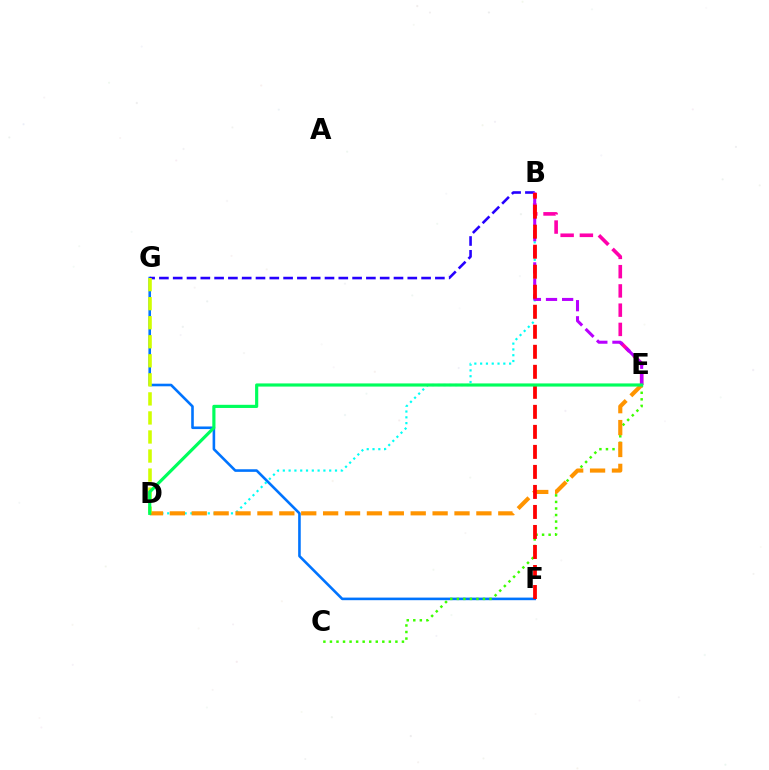{('F', 'G'): [{'color': '#0074ff', 'line_style': 'solid', 'thickness': 1.87}], ('C', 'E'): [{'color': '#3dff00', 'line_style': 'dotted', 'thickness': 1.78}], ('B', 'D'): [{'color': '#00fff6', 'line_style': 'dotted', 'thickness': 1.58}], ('B', 'G'): [{'color': '#2500ff', 'line_style': 'dashed', 'thickness': 1.87}], ('D', 'E'): [{'color': '#ff9400', 'line_style': 'dashed', 'thickness': 2.97}, {'color': '#00ff5c', 'line_style': 'solid', 'thickness': 2.27}], ('B', 'E'): [{'color': '#ff00ac', 'line_style': 'dashed', 'thickness': 2.61}, {'color': '#b900ff', 'line_style': 'dashed', 'thickness': 2.19}], ('D', 'G'): [{'color': '#d1ff00', 'line_style': 'dashed', 'thickness': 2.59}], ('B', 'F'): [{'color': '#ff0000', 'line_style': 'dashed', 'thickness': 2.72}]}